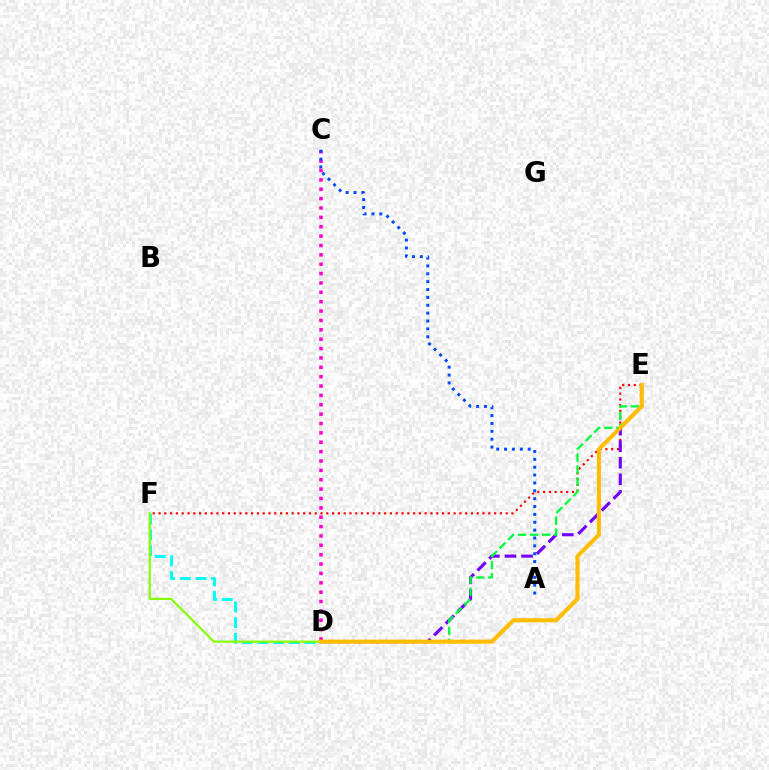{('D', 'F'): [{'color': '#00fff6', 'line_style': 'dashed', 'thickness': 2.14}, {'color': '#84ff00', 'line_style': 'solid', 'thickness': 1.55}], ('C', 'D'): [{'color': '#ff00cf', 'line_style': 'dotted', 'thickness': 2.55}], ('E', 'F'): [{'color': '#ff0000', 'line_style': 'dotted', 'thickness': 1.57}], ('D', 'E'): [{'color': '#7200ff', 'line_style': 'dashed', 'thickness': 2.25}, {'color': '#00ff39', 'line_style': 'dashed', 'thickness': 1.63}, {'color': '#ffbd00', 'line_style': 'solid', 'thickness': 2.93}], ('A', 'C'): [{'color': '#004bff', 'line_style': 'dotted', 'thickness': 2.14}]}